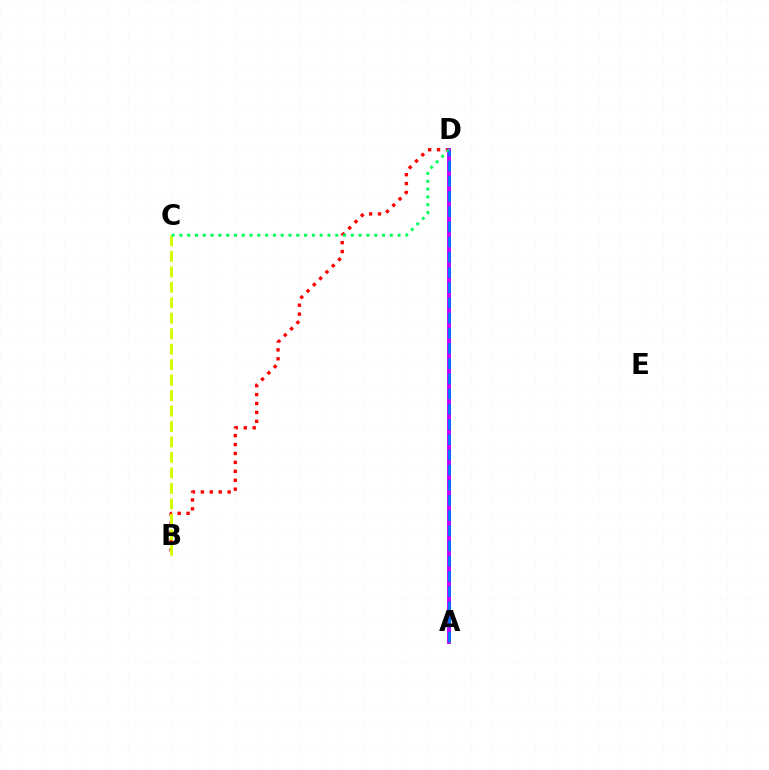{('B', 'D'): [{'color': '#ff0000', 'line_style': 'dotted', 'thickness': 2.42}], ('A', 'D'): [{'color': '#b900ff', 'line_style': 'solid', 'thickness': 2.78}, {'color': '#0074ff', 'line_style': 'dashed', 'thickness': 2.06}], ('B', 'C'): [{'color': '#d1ff00', 'line_style': 'dashed', 'thickness': 2.1}], ('C', 'D'): [{'color': '#00ff5c', 'line_style': 'dotted', 'thickness': 2.12}]}